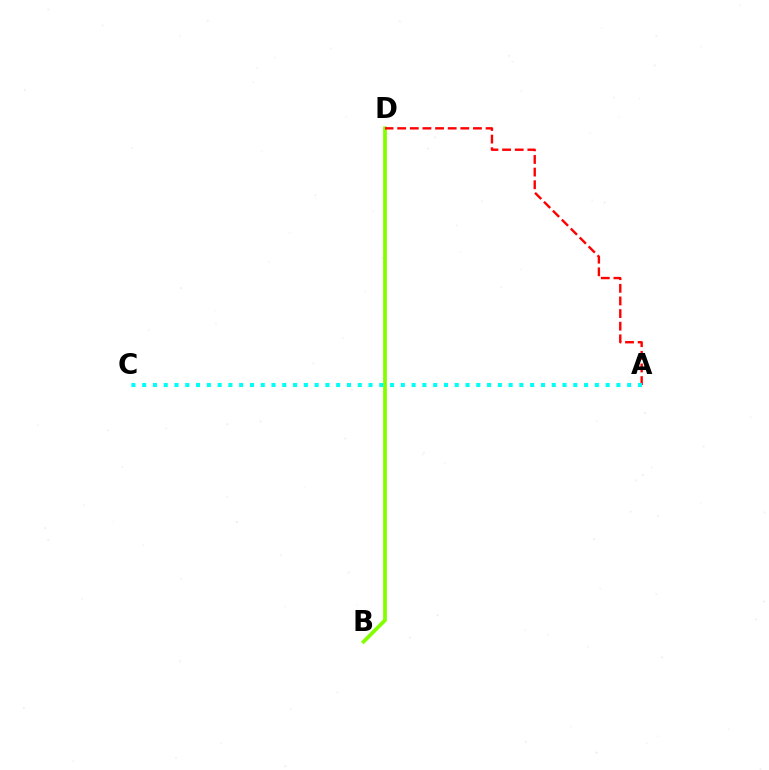{('B', 'D'): [{'color': '#7200ff', 'line_style': 'dashed', 'thickness': 1.5}, {'color': '#84ff00', 'line_style': 'solid', 'thickness': 2.7}], ('A', 'D'): [{'color': '#ff0000', 'line_style': 'dashed', 'thickness': 1.72}], ('A', 'C'): [{'color': '#00fff6', 'line_style': 'dotted', 'thickness': 2.93}]}